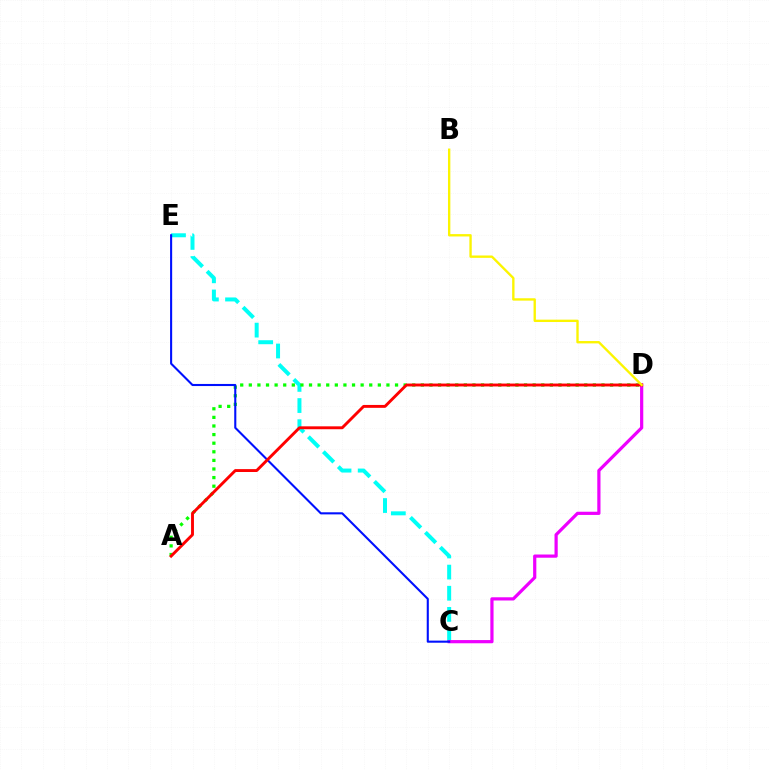{('C', 'E'): [{'color': '#00fff6', 'line_style': 'dashed', 'thickness': 2.87}, {'color': '#0010ff', 'line_style': 'solid', 'thickness': 1.51}], ('C', 'D'): [{'color': '#ee00ff', 'line_style': 'solid', 'thickness': 2.31}], ('A', 'D'): [{'color': '#08ff00', 'line_style': 'dotted', 'thickness': 2.34}, {'color': '#ff0000', 'line_style': 'solid', 'thickness': 2.08}], ('B', 'D'): [{'color': '#fcf500', 'line_style': 'solid', 'thickness': 1.7}]}